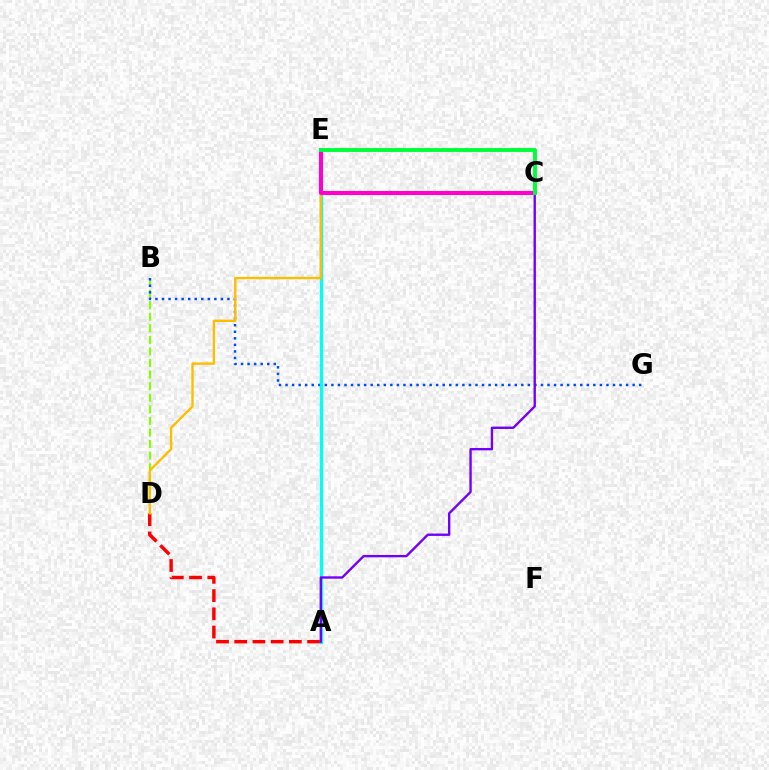{('B', 'D'): [{'color': '#84ff00', 'line_style': 'dashed', 'thickness': 1.57}], ('B', 'G'): [{'color': '#004bff', 'line_style': 'dotted', 'thickness': 1.78}], ('A', 'D'): [{'color': '#ff0000', 'line_style': 'dashed', 'thickness': 2.48}], ('A', 'E'): [{'color': '#00fff6', 'line_style': 'solid', 'thickness': 2.39}], ('D', 'E'): [{'color': '#ffbd00', 'line_style': 'solid', 'thickness': 1.7}], ('C', 'E'): [{'color': '#ff00cf', 'line_style': 'solid', 'thickness': 2.91}, {'color': '#00ff39', 'line_style': 'solid', 'thickness': 2.81}], ('A', 'C'): [{'color': '#7200ff', 'line_style': 'solid', 'thickness': 1.71}]}